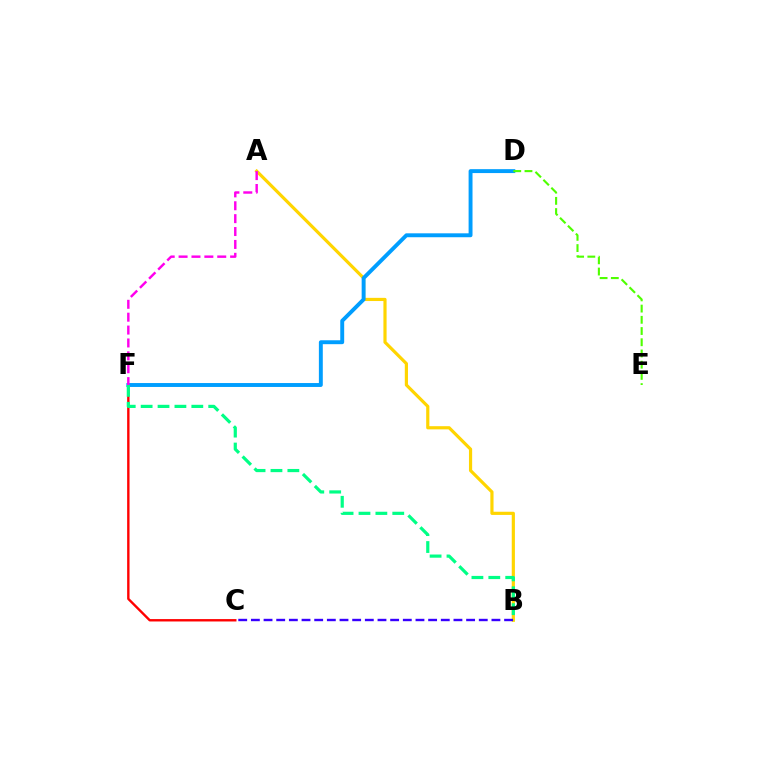{('C', 'F'): [{'color': '#ff0000', 'line_style': 'solid', 'thickness': 1.72}], ('A', 'B'): [{'color': '#ffd500', 'line_style': 'solid', 'thickness': 2.29}], ('D', 'F'): [{'color': '#009eff', 'line_style': 'solid', 'thickness': 2.82}], ('D', 'E'): [{'color': '#4fff00', 'line_style': 'dashed', 'thickness': 1.52}], ('B', 'F'): [{'color': '#00ff86', 'line_style': 'dashed', 'thickness': 2.3}], ('A', 'F'): [{'color': '#ff00ed', 'line_style': 'dashed', 'thickness': 1.75}], ('B', 'C'): [{'color': '#3700ff', 'line_style': 'dashed', 'thickness': 1.72}]}